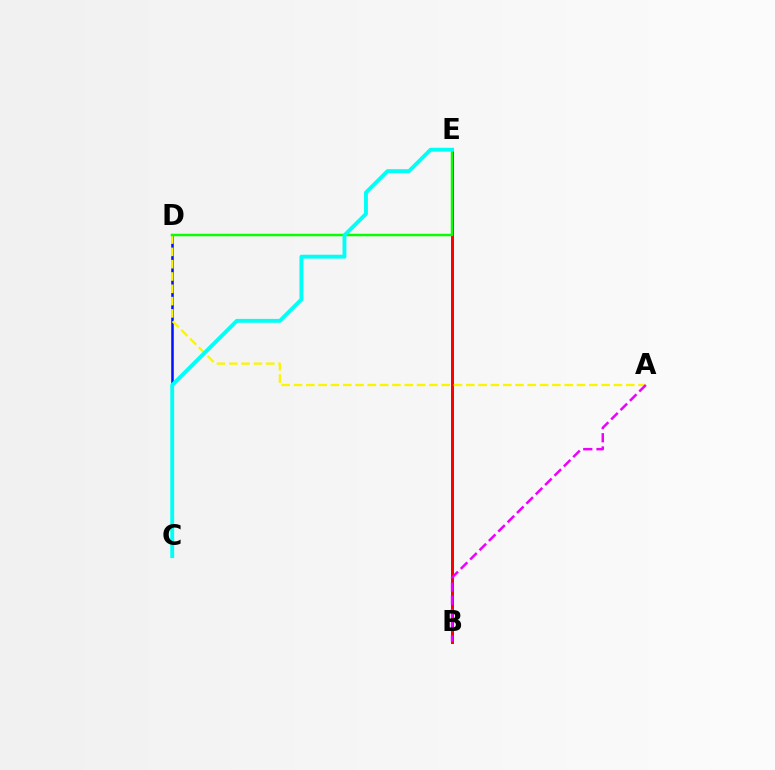{('B', 'E'): [{'color': '#ff0000', 'line_style': 'solid', 'thickness': 2.16}], ('C', 'D'): [{'color': '#0010ff', 'line_style': 'solid', 'thickness': 1.82}], ('A', 'D'): [{'color': '#fcf500', 'line_style': 'dashed', 'thickness': 1.67}], ('D', 'E'): [{'color': '#08ff00', 'line_style': 'solid', 'thickness': 1.79}], ('A', 'B'): [{'color': '#ee00ff', 'line_style': 'dashed', 'thickness': 1.79}], ('C', 'E'): [{'color': '#00fff6', 'line_style': 'solid', 'thickness': 2.79}]}